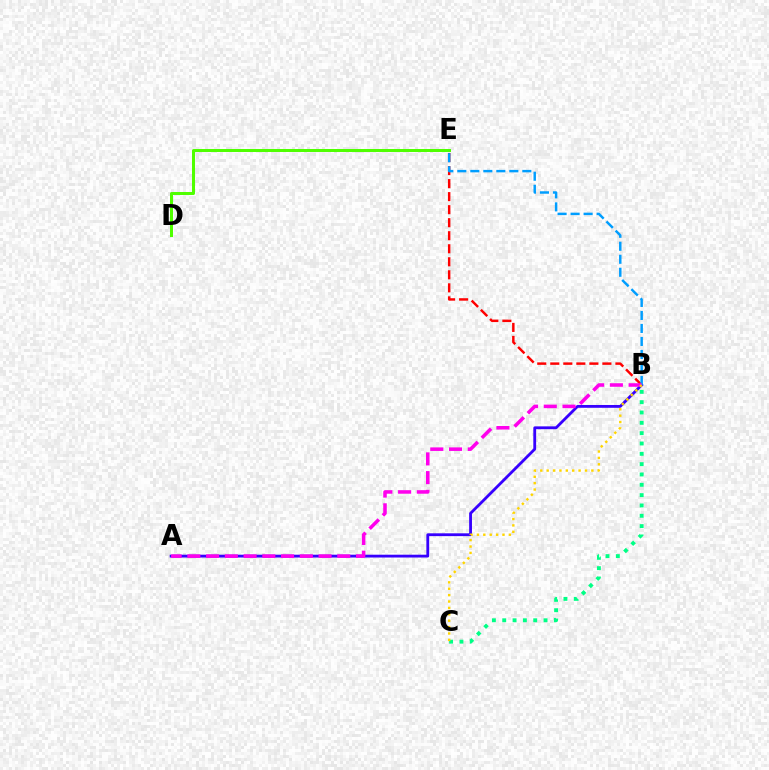{('A', 'B'): [{'color': '#3700ff', 'line_style': 'solid', 'thickness': 2.03}, {'color': '#ff00ed', 'line_style': 'dashed', 'thickness': 2.55}], ('B', 'E'): [{'color': '#ff0000', 'line_style': 'dashed', 'thickness': 1.77}, {'color': '#009eff', 'line_style': 'dashed', 'thickness': 1.77}], ('D', 'E'): [{'color': '#4fff00', 'line_style': 'solid', 'thickness': 2.16}], ('B', 'C'): [{'color': '#00ff86', 'line_style': 'dotted', 'thickness': 2.81}, {'color': '#ffd500', 'line_style': 'dotted', 'thickness': 1.74}]}